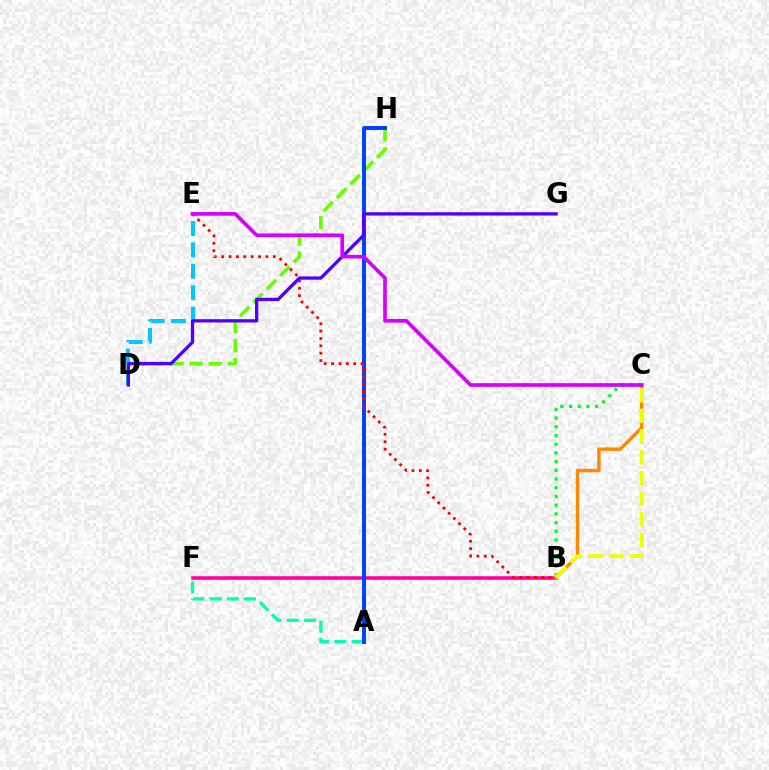{('B', 'F'): [{'color': '#ff00a0', 'line_style': 'solid', 'thickness': 2.56}], ('A', 'F'): [{'color': '#00ffaf', 'line_style': 'dashed', 'thickness': 2.34}], ('D', 'E'): [{'color': '#00c7ff', 'line_style': 'dashed', 'thickness': 2.91}], ('D', 'H'): [{'color': '#66ff00', 'line_style': 'dashed', 'thickness': 2.58}], ('A', 'H'): [{'color': '#003fff', 'line_style': 'solid', 'thickness': 2.84}], ('B', 'E'): [{'color': '#ff0000', 'line_style': 'dotted', 'thickness': 2.0}], ('B', 'C'): [{'color': '#00ff27', 'line_style': 'dotted', 'thickness': 2.37}, {'color': '#ff8800', 'line_style': 'solid', 'thickness': 2.45}, {'color': '#eeff00', 'line_style': 'dashed', 'thickness': 2.81}], ('D', 'G'): [{'color': '#4f00ff', 'line_style': 'solid', 'thickness': 2.38}], ('C', 'E'): [{'color': '#d600ff', 'line_style': 'solid', 'thickness': 2.65}]}